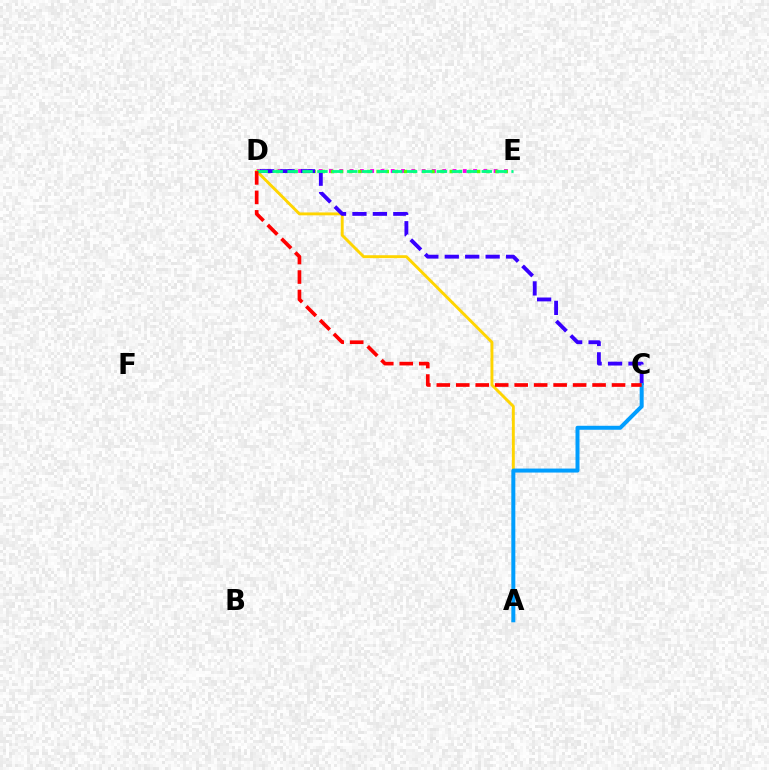{('A', 'D'): [{'color': '#ffd500', 'line_style': 'solid', 'thickness': 2.09}], ('D', 'E'): [{'color': '#ff00ed', 'line_style': 'dotted', 'thickness': 2.8}, {'color': '#4fff00', 'line_style': 'dotted', 'thickness': 2.48}, {'color': '#00ff86', 'line_style': 'dashed', 'thickness': 2.03}], ('C', 'D'): [{'color': '#3700ff', 'line_style': 'dashed', 'thickness': 2.78}, {'color': '#ff0000', 'line_style': 'dashed', 'thickness': 2.65}], ('A', 'C'): [{'color': '#009eff', 'line_style': 'solid', 'thickness': 2.87}]}